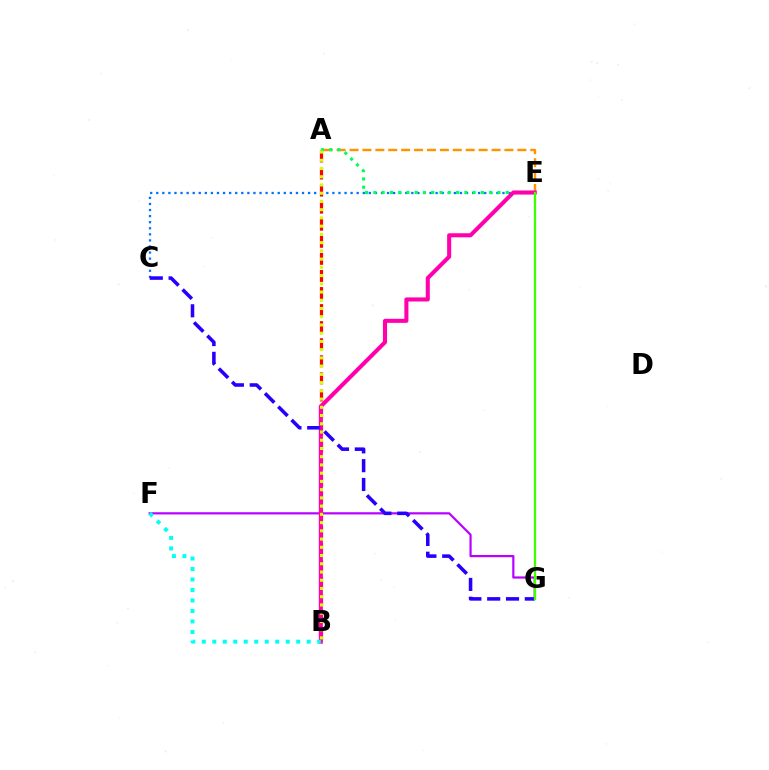{('F', 'G'): [{'color': '#b900ff', 'line_style': 'solid', 'thickness': 1.58}], ('A', 'B'): [{'color': '#ff0000', 'line_style': 'dashed', 'thickness': 2.32}, {'color': '#d1ff00', 'line_style': 'dotted', 'thickness': 2.24}], ('A', 'E'): [{'color': '#ff9400', 'line_style': 'dashed', 'thickness': 1.75}, {'color': '#00ff5c', 'line_style': 'dotted', 'thickness': 2.25}], ('C', 'E'): [{'color': '#0074ff', 'line_style': 'dotted', 'thickness': 1.65}], ('B', 'E'): [{'color': '#ff00ac', 'line_style': 'solid', 'thickness': 2.92}], ('C', 'G'): [{'color': '#2500ff', 'line_style': 'dashed', 'thickness': 2.56}], ('B', 'F'): [{'color': '#00fff6', 'line_style': 'dotted', 'thickness': 2.85}], ('E', 'G'): [{'color': '#3dff00', 'line_style': 'solid', 'thickness': 1.64}]}